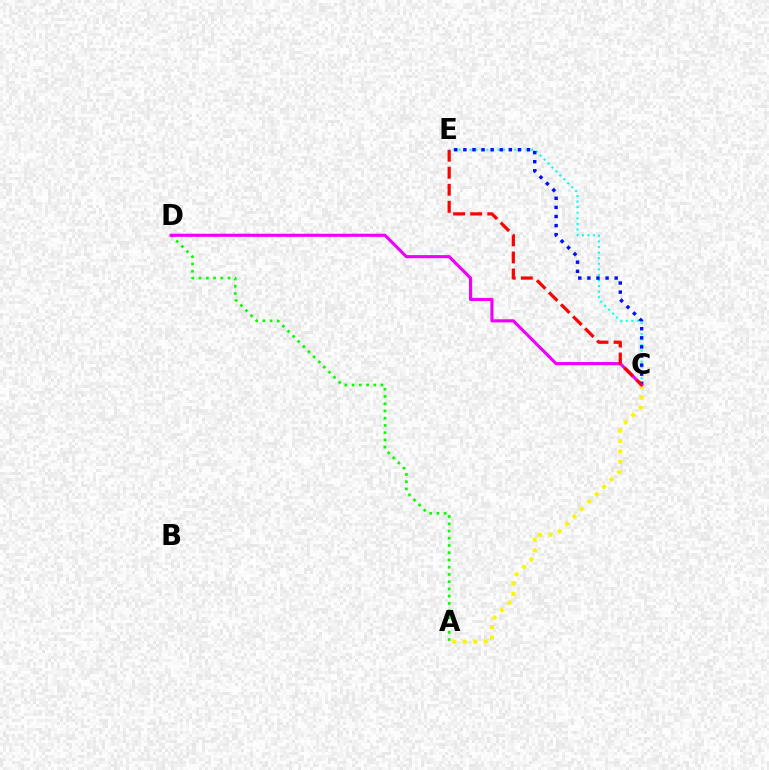{('C', 'E'): [{'color': '#00fff6', 'line_style': 'dotted', 'thickness': 1.51}, {'color': '#0010ff', 'line_style': 'dotted', 'thickness': 2.47}, {'color': '#ff0000', 'line_style': 'dashed', 'thickness': 2.32}], ('A', 'D'): [{'color': '#08ff00', 'line_style': 'dotted', 'thickness': 1.97}], ('A', 'C'): [{'color': '#fcf500', 'line_style': 'dotted', 'thickness': 2.85}], ('C', 'D'): [{'color': '#ee00ff', 'line_style': 'solid', 'thickness': 2.25}]}